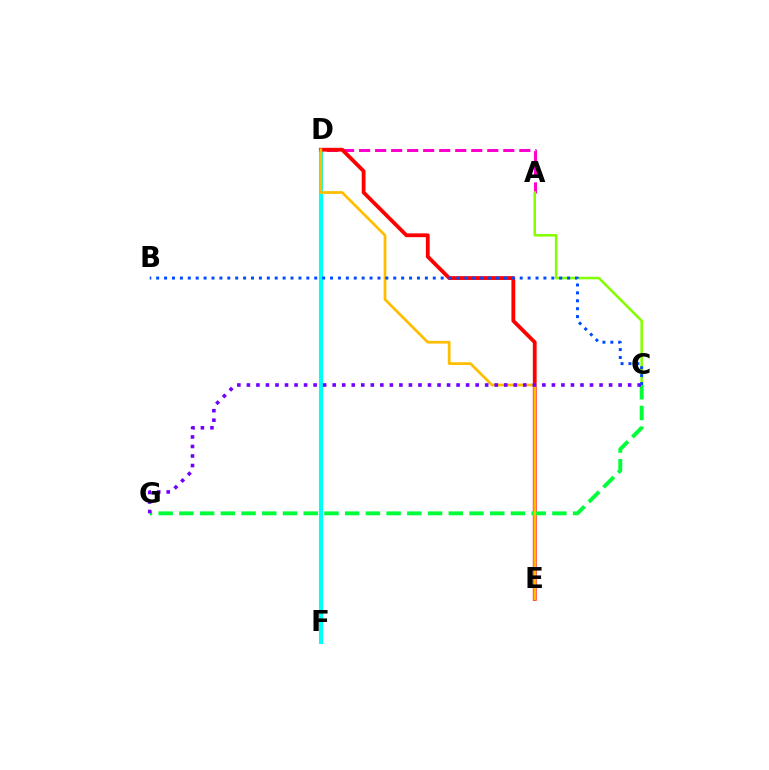{('A', 'D'): [{'color': '#ff00cf', 'line_style': 'dashed', 'thickness': 2.18}], ('A', 'C'): [{'color': '#84ff00', 'line_style': 'solid', 'thickness': 1.83}], ('D', 'F'): [{'color': '#00fff6', 'line_style': 'solid', 'thickness': 2.95}], ('D', 'E'): [{'color': '#ff0000', 'line_style': 'solid', 'thickness': 2.74}, {'color': '#ffbd00', 'line_style': 'solid', 'thickness': 1.96}], ('C', 'G'): [{'color': '#00ff39', 'line_style': 'dashed', 'thickness': 2.82}, {'color': '#7200ff', 'line_style': 'dotted', 'thickness': 2.59}], ('B', 'C'): [{'color': '#004bff', 'line_style': 'dotted', 'thickness': 2.15}]}